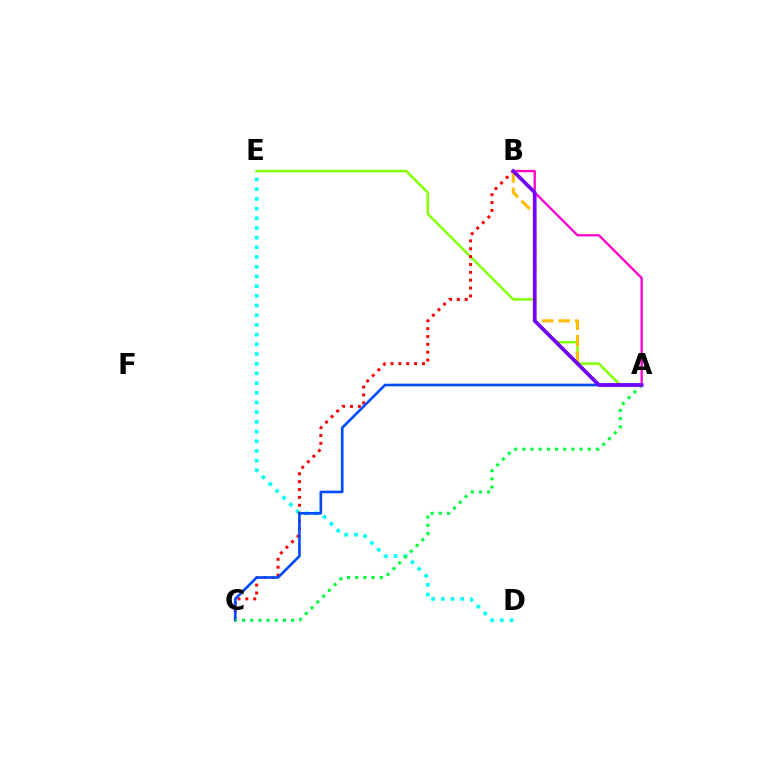{('D', 'E'): [{'color': '#00fff6', 'line_style': 'dotted', 'thickness': 2.63}], ('A', 'E'): [{'color': '#84ff00', 'line_style': 'solid', 'thickness': 1.79}], ('B', 'C'): [{'color': '#ff0000', 'line_style': 'dotted', 'thickness': 2.14}], ('A', 'B'): [{'color': '#ffbd00', 'line_style': 'dashed', 'thickness': 2.25}, {'color': '#ff00cf', 'line_style': 'solid', 'thickness': 1.67}, {'color': '#7200ff', 'line_style': 'solid', 'thickness': 2.68}], ('A', 'C'): [{'color': '#004bff', 'line_style': 'solid', 'thickness': 1.91}, {'color': '#00ff39', 'line_style': 'dotted', 'thickness': 2.22}]}